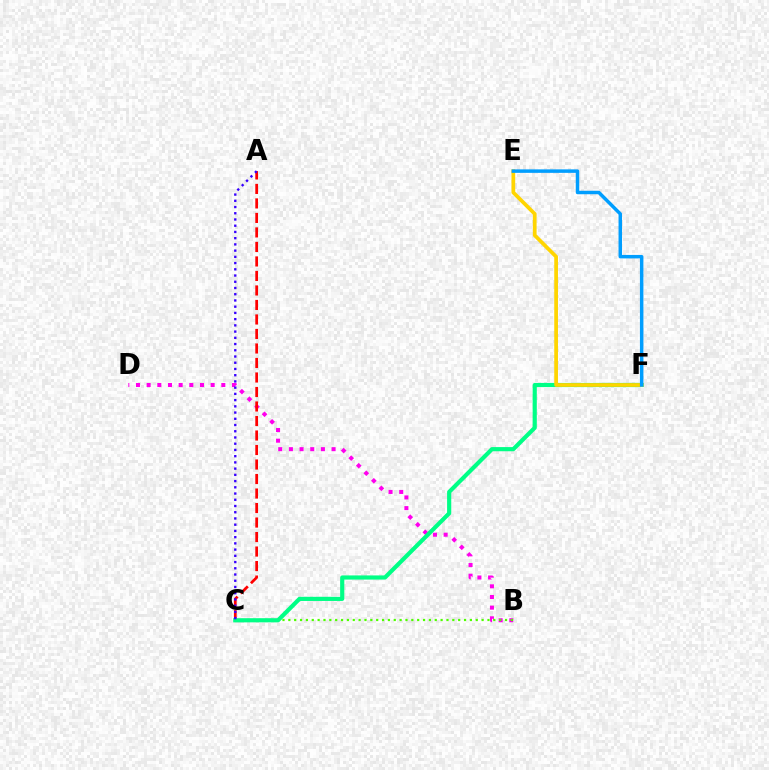{('B', 'D'): [{'color': '#ff00ed', 'line_style': 'dotted', 'thickness': 2.9}], ('B', 'C'): [{'color': '#4fff00', 'line_style': 'dotted', 'thickness': 1.59}], ('A', 'C'): [{'color': '#ff0000', 'line_style': 'dashed', 'thickness': 1.97}, {'color': '#3700ff', 'line_style': 'dotted', 'thickness': 1.69}], ('C', 'F'): [{'color': '#00ff86', 'line_style': 'solid', 'thickness': 2.99}], ('E', 'F'): [{'color': '#ffd500', 'line_style': 'solid', 'thickness': 2.68}, {'color': '#009eff', 'line_style': 'solid', 'thickness': 2.5}]}